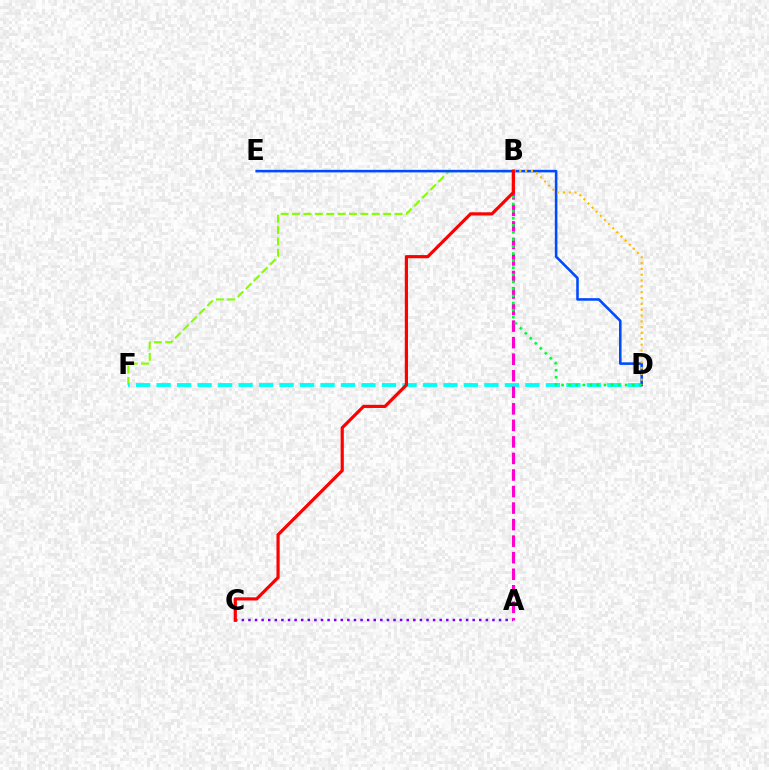{('B', 'F'): [{'color': '#84ff00', 'line_style': 'dashed', 'thickness': 1.55}], ('D', 'F'): [{'color': '#00fff6', 'line_style': 'dashed', 'thickness': 2.78}], ('D', 'E'): [{'color': '#004bff', 'line_style': 'solid', 'thickness': 1.85}], ('A', 'C'): [{'color': '#7200ff', 'line_style': 'dotted', 'thickness': 1.79}], ('A', 'B'): [{'color': '#ff00cf', 'line_style': 'dashed', 'thickness': 2.25}], ('B', 'D'): [{'color': '#ffbd00', 'line_style': 'dotted', 'thickness': 1.58}, {'color': '#00ff39', 'line_style': 'dotted', 'thickness': 1.92}], ('B', 'C'): [{'color': '#ff0000', 'line_style': 'solid', 'thickness': 2.29}]}